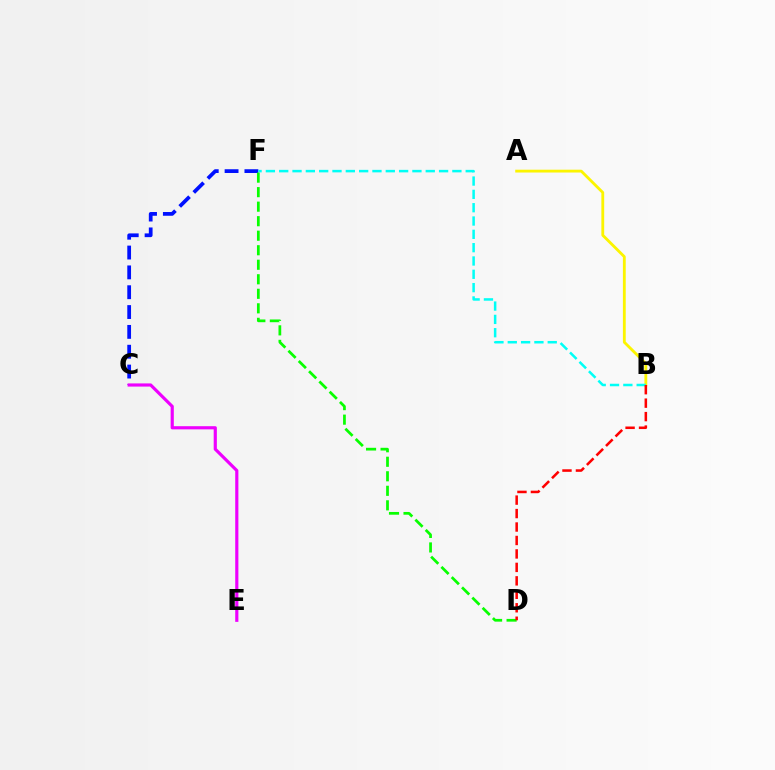{('A', 'B'): [{'color': '#fcf500', 'line_style': 'solid', 'thickness': 2.03}], ('C', 'F'): [{'color': '#0010ff', 'line_style': 'dashed', 'thickness': 2.69}], ('B', 'F'): [{'color': '#00fff6', 'line_style': 'dashed', 'thickness': 1.81}], ('C', 'E'): [{'color': '#ee00ff', 'line_style': 'solid', 'thickness': 2.28}], ('D', 'F'): [{'color': '#08ff00', 'line_style': 'dashed', 'thickness': 1.97}], ('B', 'D'): [{'color': '#ff0000', 'line_style': 'dashed', 'thickness': 1.83}]}